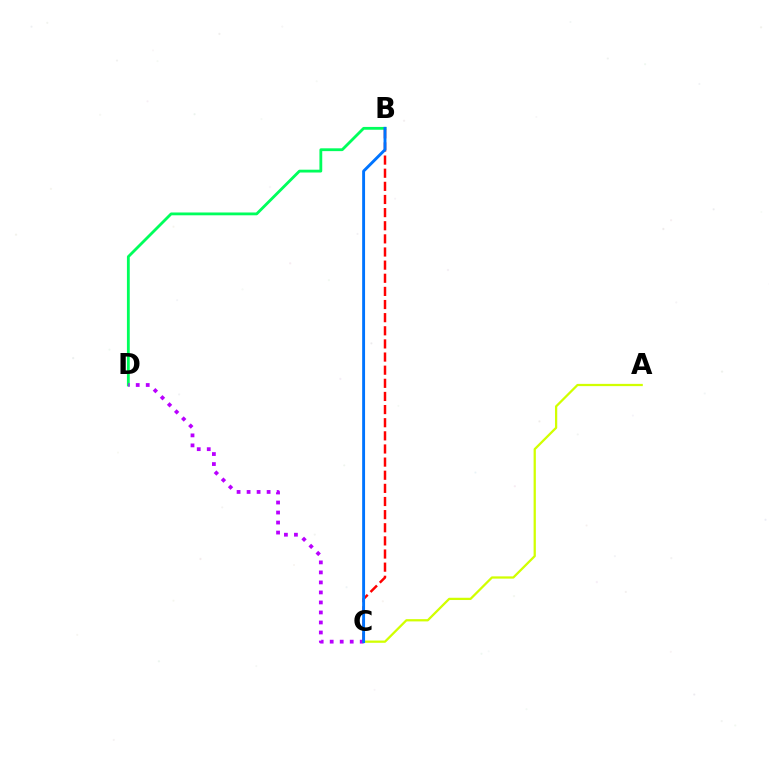{('B', 'D'): [{'color': '#00ff5c', 'line_style': 'solid', 'thickness': 2.03}], ('C', 'D'): [{'color': '#b900ff', 'line_style': 'dotted', 'thickness': 2.72}], ('A', 'C'): [{'color': '#d1ff00', 'line_style': 'solid', 'thickness': 1.63}], ('B', 'C'): [{'color': '#ff0000', 'line_style': 'dashed', 'thickness': 1.78}, {'color': '#0074ff', 'line_style': 'solid', 'thickness': 2.08}]}